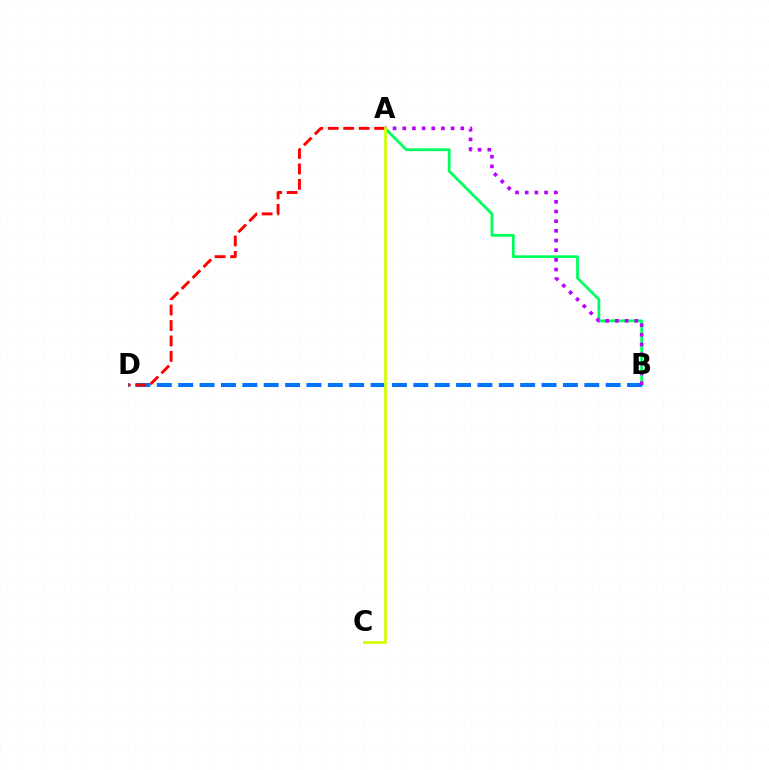{('A', 'B'): [{'color': '#00ff5c', 'line_style': 'solid', 'thickness': 1.98}, {'color': '#b900ff', 'line_style': 'dotted', 'thickness': 2.63}], ('B', 'D'): [{'color': '#0074ff', 'line_style': 'dashed', 'thickness': 2.9}], ('A', 'D'): [{'color': '#ff0000', 'line_style': 'dashed', 'thickness': 2.1}], ('A', 'C'): [{'color': '#d1ff00', 'line_style': 'solid', 'thickness': 1.98}]}